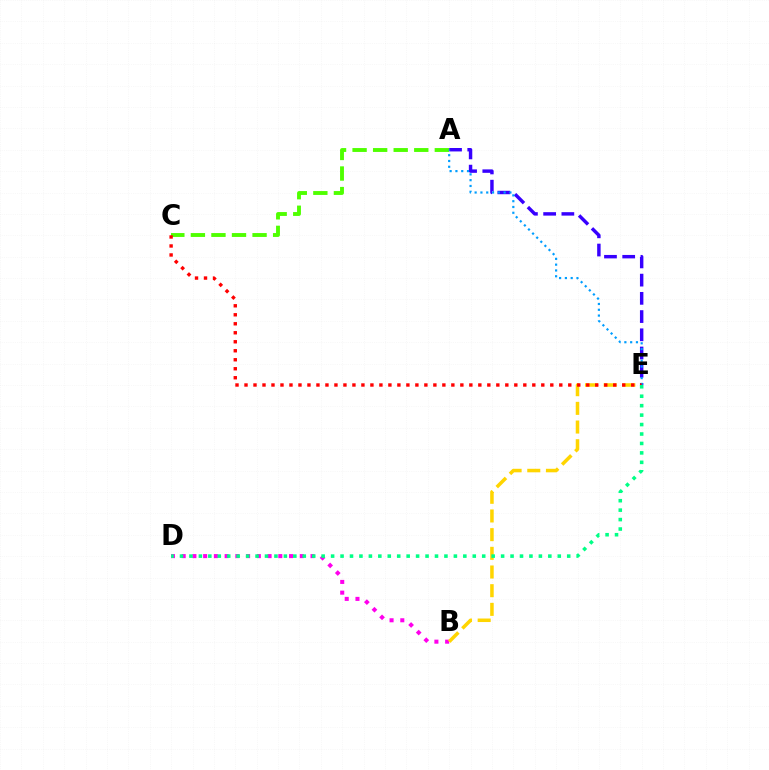{('A', 'E'): [{'color': '#3700ff', 'line_style': 'dashed', 'thickness': 2.47}, {'color': '#009eff', 'line_style': 'dotted', 'thickness': 1.58}], ('B', 'D'): [{'color': '#ff00ed', 'line_style': 'dotted', 'thickness': 2.92}], ('B', 'E'): [{'color': '#ffd500', 'line_style': 'dashed', 'thickness': 2.54}], ('A', 'C'): [{'color': '#4fff00', 'line_style': 'dashed', 'thickness': 2.79}], ('C', 'E'): [{'color': '#ff0000', 'line_style': 'dotted', 'thickness': 2.44}], ('D', 'E'): [{'color': '#00ff86', 'line_style': 'dotted', 'thickness': 2.57}]}